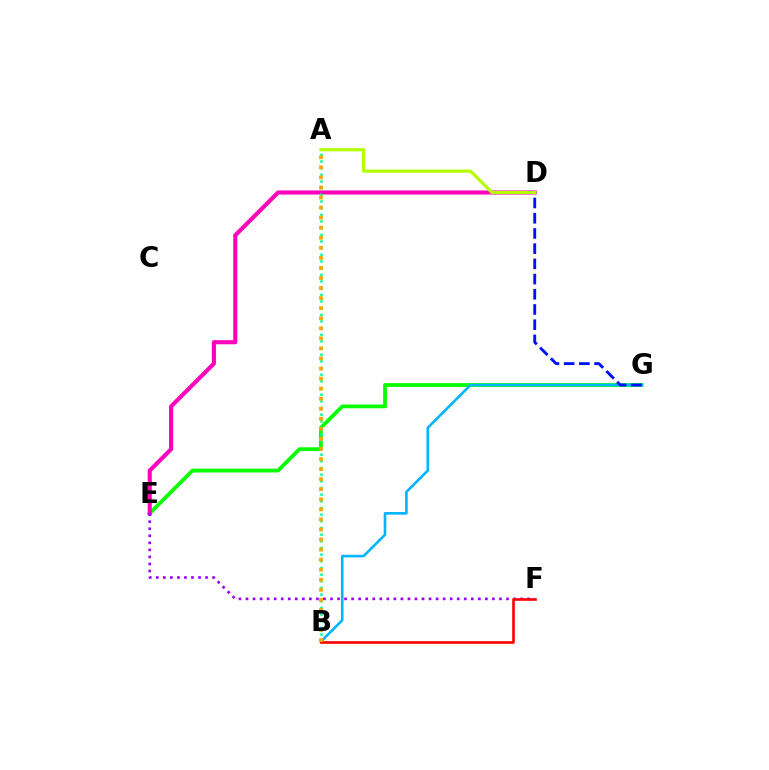{('E', 'G'): [{'color': '#08ff00', 'line_style': 'solid', 'thickness': 2.72}], ('D', 'E'): [{'color': '#ff00bd', 'line_style': 'solid', 'thickness': 2.95}], ('A', 'B'): [{'color': '#00ff9d', 'line_style': 'dotted', 'thickness': 1.81}, {'color': '#ffa500', 'line_style': 'dotted', 'thickness': 2.73}], ('B', 'G'): [{'color': '#00b5ff', 'line_style': 'solid', 'thickness': 1.89}], ('E', 'F'): [{'color': '#9b00ff', 'line_style': 'dotted', 'thickness': 1.91}], ('D', 'G'): [{'color': '#0010ff', 'line_style': 'dashed', 'thickness': 2.07}], ('B', 'F'): [{'color': '#ff0000', 'line_style': 'solid', 'thickness': 1.89}], ('A', 'D'): [{'color': '#b3ff00', 'line_style': 'solid', 'thickness': 2.27}]}